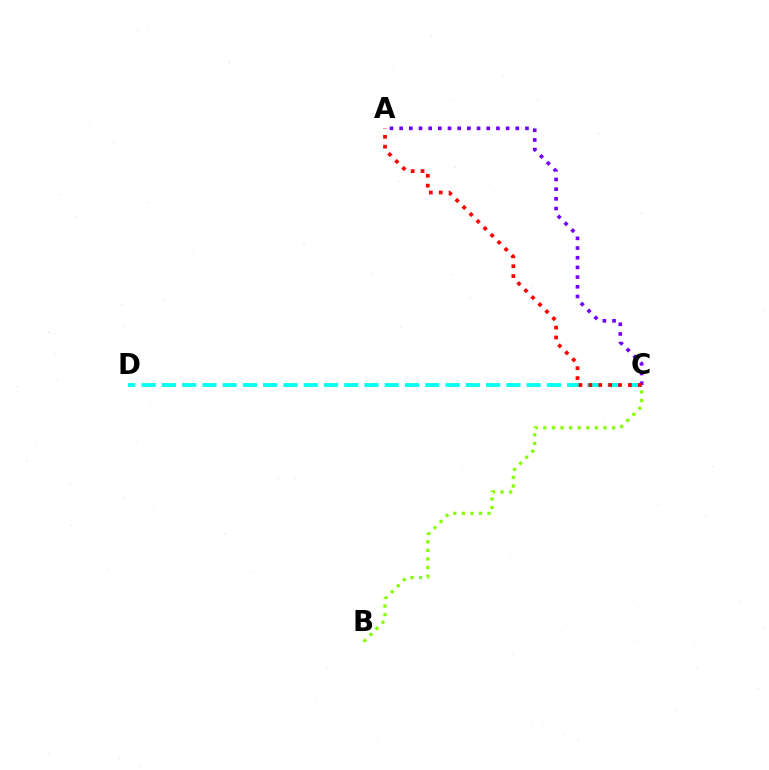{('C', 'D'): [{'color': '#00fff6', 'line_style': 'dashed', 'thickness': 2.75}], ('B', 'C'): [{'color': '#84ff00', 'line_style': 'dotted', 'thickness': 2.33}], ('A', 'C'): [{'color': '#7200ff', 'line_style': 'dotted', 'thickness': 2.63}, {'color': '#ff0000', 'line_style': 'dotted', 'thickness': 2.69}]}